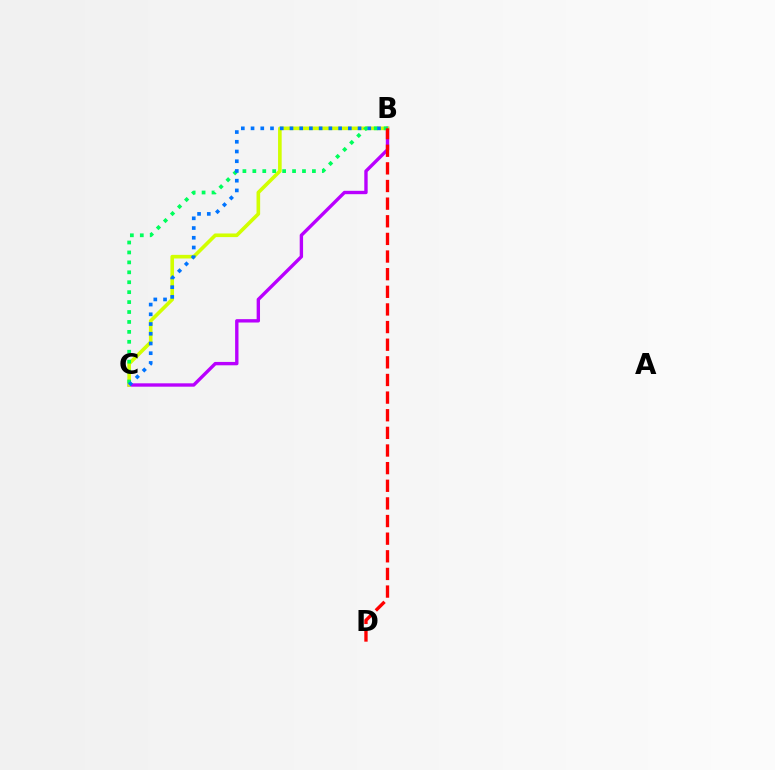{('B', 'C'): [{'color': '#b900ff', 'line_style': 'solid', 'thickness': 2.42}, {'color': '#d1ff00', 'line_style': 'solid', 'thickness': 2.61}, {'color': '#00ff5c', 'line_style': 'dotted', 'thickness': 2.7}, {'color': '#0074ff', 'line_style': 'dotted', 'thickness': 2.64}], ('B', 'D'): [{'color': '#ff0000', 'line_style': 'dashed', 'thickness': 2.4}]}